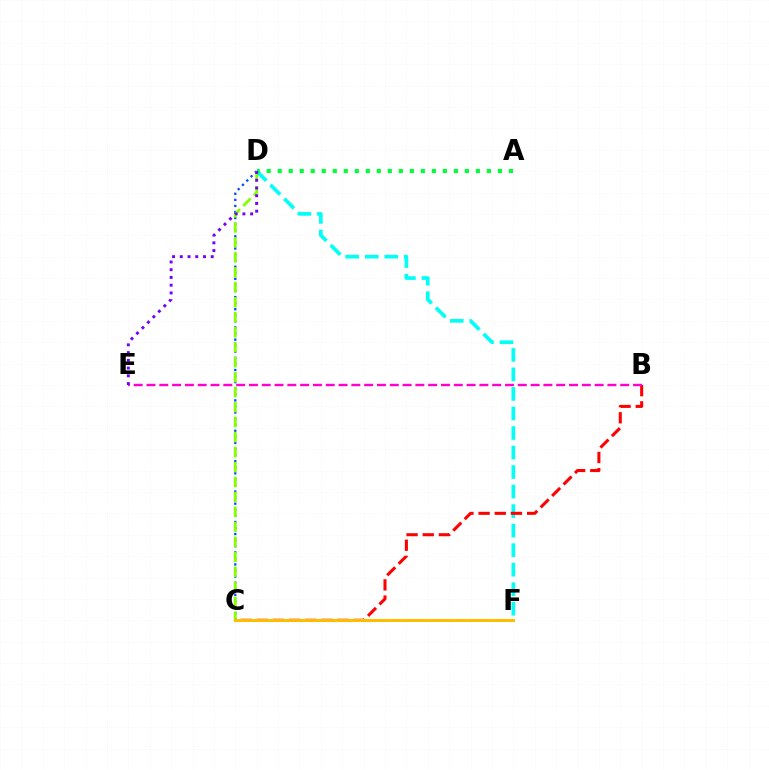{('C', 'D'): [{'color': '#004bff', 'line_style': 'dotted', 'thickness': 1.65}, {'color': '#84ff00', 'line_style': 'dashed', 'thickness': 2.03}], ('D', 'F'): [{'color': '#00fff6', 'line_style': 'dashed', 'thickness': 2.65}], ('A', 'D'): [{'color': '#00ff39', 'line_style': 'dotted', 'thickness': 2.99}], ('B', 'C'): [{'color': '#ff0000', 'line_style': 'dashed', 'thickness': 2.2}], ('B', 'E'): [{'color': '#ff00cf', 'line_style': 'dashed', 'thickness': 1.74}], ('C', 'F'): [{'color': '#ffbd00', 'line_style': 'solid', 'thickness': 2.14}], ('D', 'E'): [{'color': '#7200ff', 'line_style': 'dotted', 'thickness': 2.1}]}